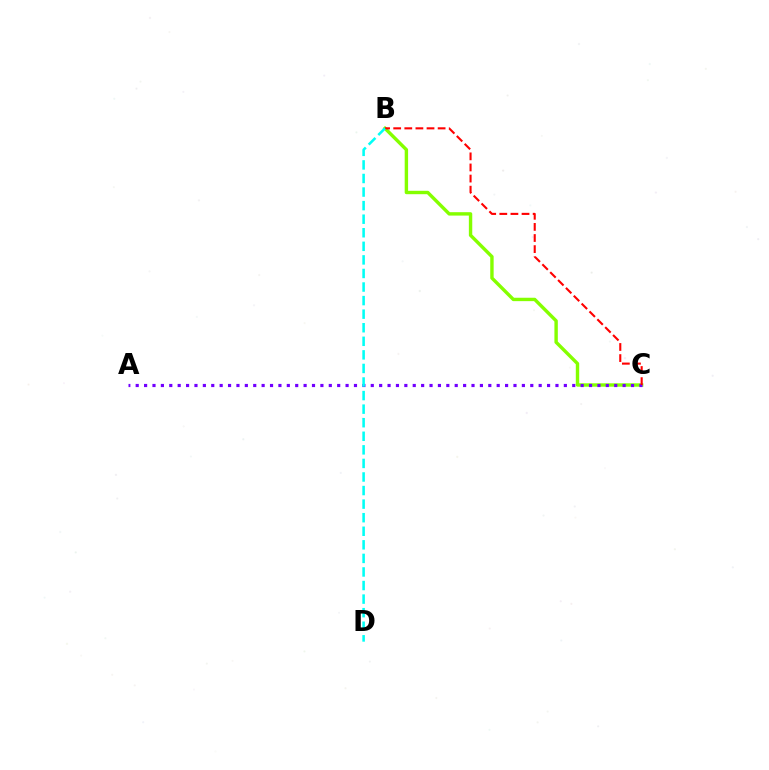{('B', 'C'): [{'color': '#84ff00', 'line_style': 'solid', 'thickness': 2.45}, {'color': '#ff0000', 'line_style': 'dashed', 'thickness': 1.51}], ('A', 'C'): [{'color': '#7200ff', 'line_style': 'dotted', 'thickness': 2.28}], ('B', 'D'): [{'color': '#00fff6', 'line_style': 'dashed', 'thickness': 1.84}]}